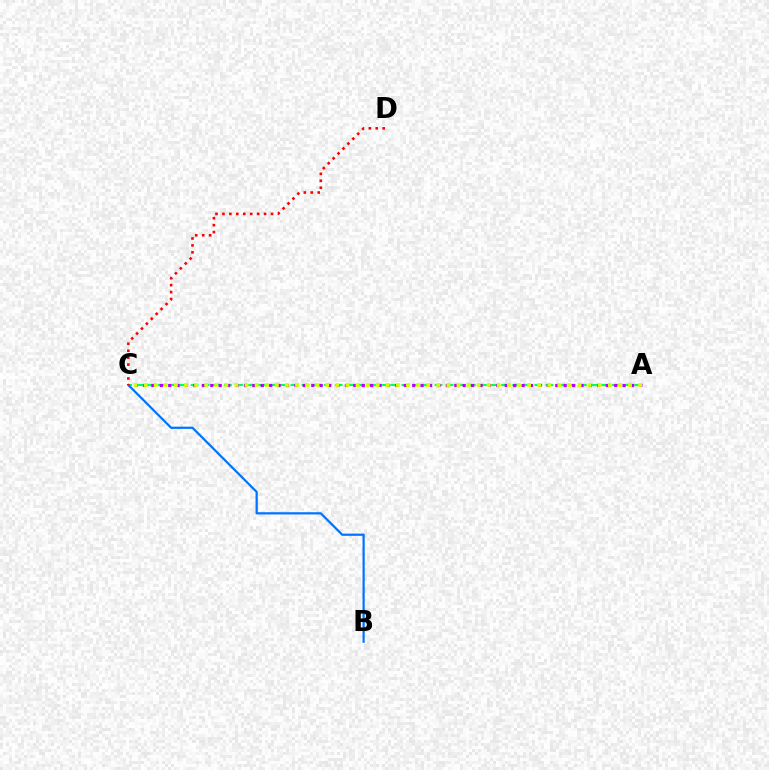{('A', 'C'): [{'color': '#00ff5c', 'line_style': 'dashed', 'thickness': 1.51}, {'color': '#b900ff', 'line_style': 'dotted', 'thickness': 2.29}, {'color': '#d1ff00', 'line_style': 'dotted', 'thickness': 2.74}], ('B', 'C'): [{'color': '#0074ff', 'line_style': 'solid', 'thickness': 1.61}], ('C', 'D'): [{'color': '#ff0000', 'line_style': 'dotted', 'thickness': 1.89}]}